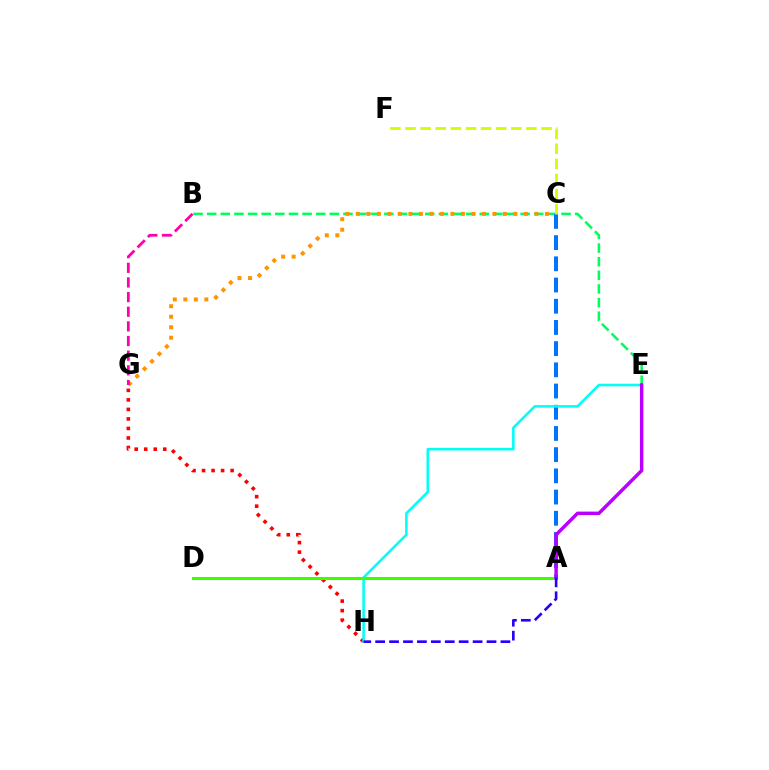{('B', 'E'): [{'color': '#00ff5c', 'line_style': 'dashed', 'thickness': 1.85}], ('C', 'G'): [{'color': '#ff9400', 'line_style': 'dotted', 'thickness': 2.85}], ('A', 'C'): [{'color': '#0074ff', 'line_style': 'dashed', 'thickness': 2.88}], ('G', 'H'): [{'color': '#ff0000', 'line_style': 'dotted', 'thickness': 2.59}], ('E', 'H'): [{'color': '#00fff6', 'line_style': 'solid', 'thickness': 1.84}], ('A', 'D'): [{'color': '#3dff00', 'line_style': 'solid', 'thickness': 2.19}], ('C', 'F'): [{'color': '#d1ff00', 'line_style': 'dashed', 'thickness': 2.05}], ('A', 'E'): [{'color': '#b900ff', 'line_style': 'solid', 'thickness': 2.5}], ('B', 'G'): [{'color': '#ff00ac', 'line_style': 'dashed', 'thickness': 1.99}], ('A', 'H'): [{'color': '#2500ff', 'line_style': 'dashed', 'thickness': 1.89}]}